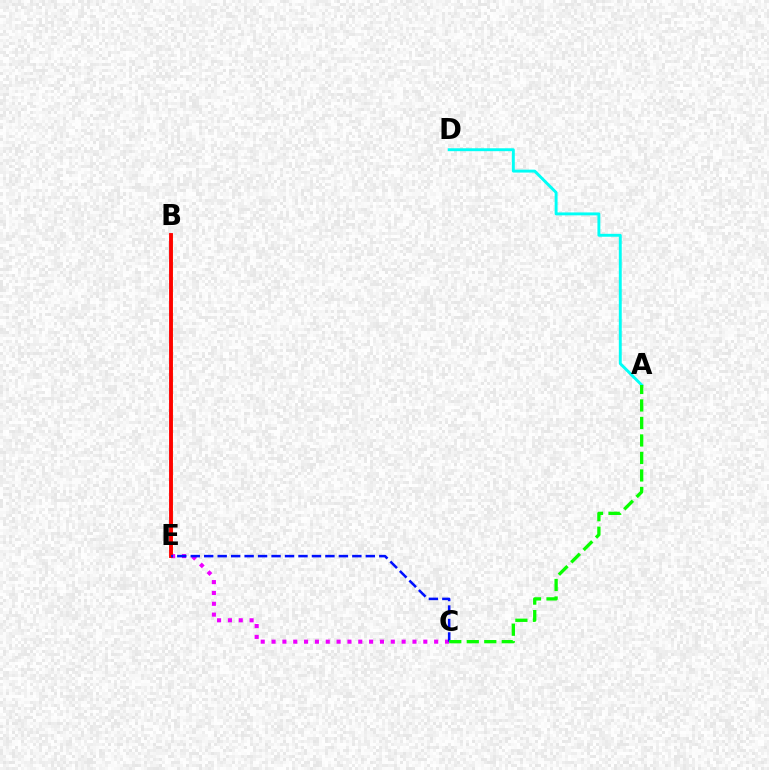{('A', 'D'): [{'color': '#00fff6', 'line_style': 'solid', 'thickness': 2.09}], ('C', 'E'): [{'color': '#ee00ff', 'line_style': 'dotted', 'thickness': 2.95}, {'color': '#0010ff', 'line_style': 'dashed', 'thickness': 1.83}], ('B', 'E'): [{'color': '#fcf500', 'line_style': 'solid', 'thickness': 2.15}, {'color': '#ff0000', 'line_style': 'solid', 'thickness': 2.78}], ('A', 'C'): [{'color': '#08ff00', 'line_style': 'dashed', 'thickness': 2.38}]}